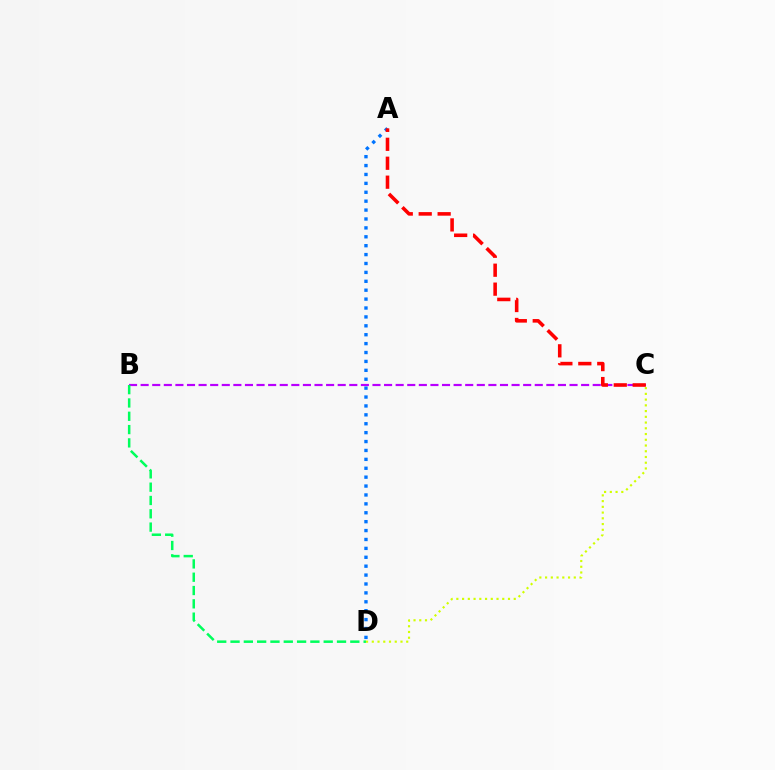{('B', 'C'): [{'color': '#b900ff', 'line_style': 'dashed', 'thickness': 1.57}], ('A', 'D'): [{'color': '#0074ff', 'line_style': 'dotted', 'thickness': 2.42}], ('B', 'D'): [{'color': '#00ff5c', 'line_style': 'dashed', 'thickness': 1.81}], ('A', 'C'): [{'color': '#ff0000', 'line_style': 'dashed', 'thickness': 2.57}], ('C', 'D'): [{'color': '#d1ff00', 'line_style': 'dotted', 'thickness': 1.56}]}